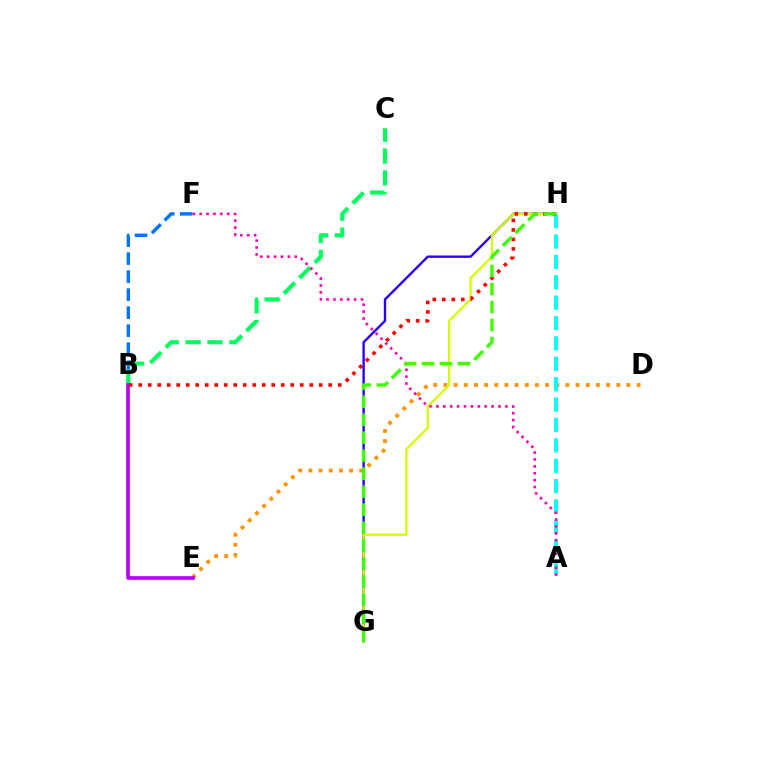{('D', 'E'): [{'color': '#ff9400', 'line_style': 'dotted', 'thickness': 2.76}], ('B', 'F'): [{'color': '#0074ff', 'line_style': 'dashed', 'thickness': 2.45}], ('G', 'H'): [{'color': '#2500ff', 'line_style': 'solid', 'thickness': 1.71}, {'color': '#d1ff00', 'line_style': 'solid', 'thickness': 1.64}, {'color': '#3dff00', 'line_style': 'dashed', 'thickness': 2.44}], ('B', 'C'): [{'color': '#00ff5c', 'line_style': 'dashed', 'thickness': 2.97}], ('A', 'H'): [{'color': '#00fff6', 'line_style': 'dashed', 'thickness': 2.77}], ('B', 'E'): [{'color': '#b900ff', 'line_style': 'solid', 'thickness': 2.63}], ('A', 'F'): [{'color': '#ff00ac', 'line_style': 'dotted', 'thickness': 1.87}], ('B', 'H'): [{'color': '#ff0000', 'line_style': 'dotted', 'thickness': 2.58}]}